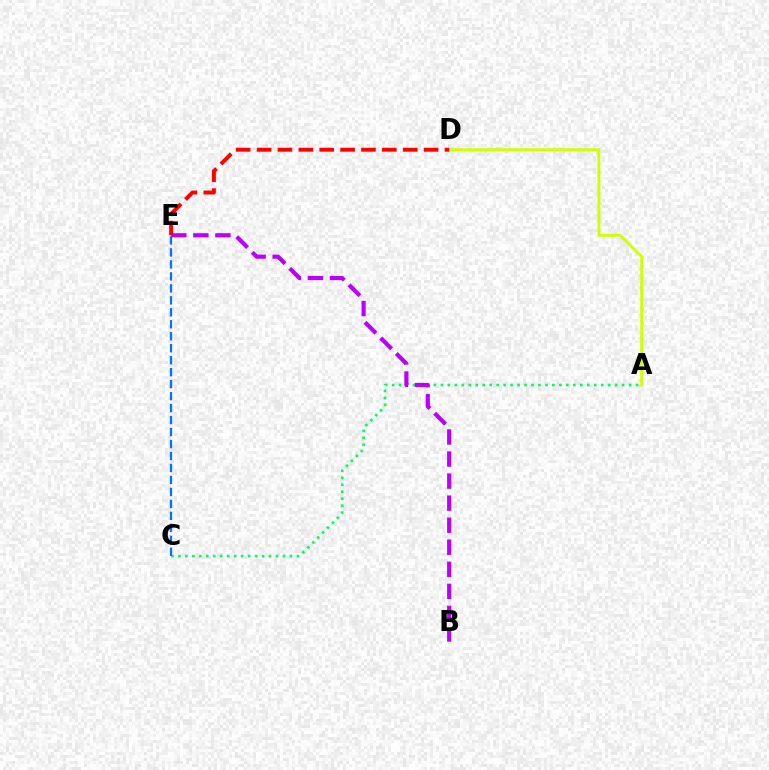{('A', 'D'): [{'color': '#d1ff00', 'line_style': 'solid', 'thickness': 2.07}], ('A', 'C'): [{'color': '#00ff5c', 'line_style': 'dotted', 'thickness': 1.89}], ('B', 'E'): [{'color': '#b900ff', 'line_style': 'dashed', 'thickness': 3.0}], ('D', 'E'): [{'color': '#ff0000', 'line_style': 'dashed', 'thickness': 2.84}], ('C', 'E'): [{'color': '#0074ff', 'line_style': 'dashed', 'thickness': 1.63}]}